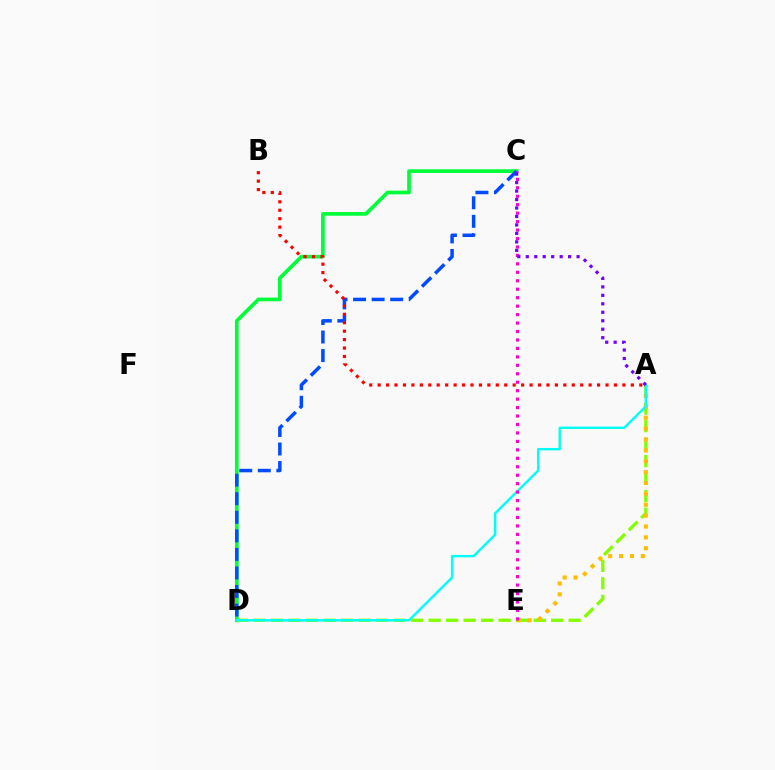{('C', 'D'): [{'color': '#00ff39', 'line_style': 'solid', 'thickness': 2.65}, {'color': '#004bff', 'line_style': 'dashed', 'thickness': 2.52}], ('A', 'D'): [{'color': '#84ff00', 'line_style': 'dashed', 'thickness': 2.38}, {'color': '#00fff6', 'line_style': 'solid', 'thickness': 1.73}], ('A', 'E'): [{'color': '#ffbd00', 'line_style': 'dotted', 'thickness': 2.95}], ('C', 'E'): [{'color': '#ff00cf', 'line_style': 'dotted', 'thickness': 2.3}], ('A', 'C'): [{'color': '#7200ff', 'line_style': 'dotted', 'thickness': 2.3}], ('A', 'B'): [{'color': '#ff0000', 'line_style': 'dotted', 'thickness': 2.29}]}